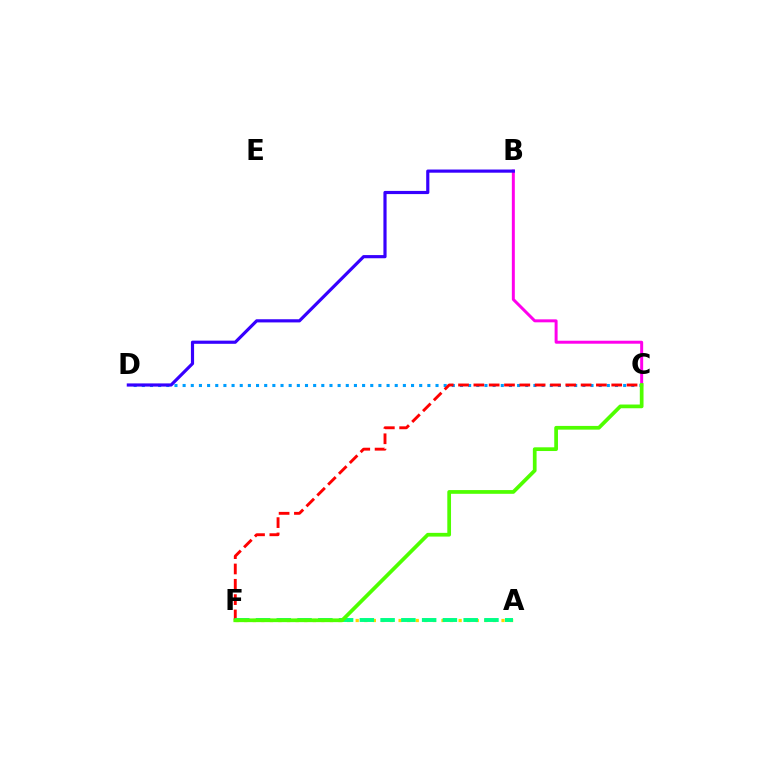{('C', 'D'): [{'color': '#009eff', 'line_style': 'dotted', 'thickness': 2.22}], ('A', 'F'): [{'color': '#ffd500', 'line_style': 'dotted', 'thickness': 2.33}, {'color': '#00ff86', 'line_style': 'dashed', 'thickness': 2.82}], ('C', 'F'): [{'color': '#ff0000', 'line_style': 'dashed', 'thickness': 2.08}, {'color': '#4fff00', 'line_style': 'solid', 'thickness': 2.68}], ('B', 'C'): [{'color': '#ff00ed', 'line_style': 'solid', 'thickness': 2.14}], ('B', 'D'): [{'color': '#3700ff', 'line_style': 'solid', 'thickness': 2.28}]}